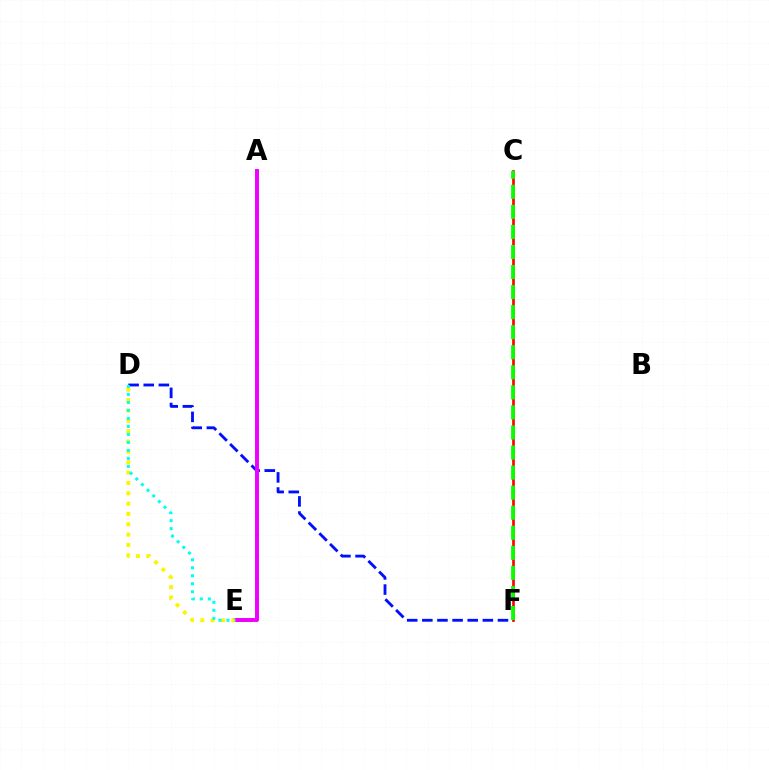{('D', 'F'): [{'color': '#0010ff', 'line_style': 'dashed', 'thickness': 2.06}], ('A', 'E'): [{'color': '#ee00ff', 'line_style': 'solid', 'thickness': 2.84}], ('D', 'E'): [{'color': '#fcf500', 'line_style': 'dotted', 'thickness': 2.81}, {'color': '#00fff6', 'line_style': 'dotted', 'thickness': 2.17}], ('C', 'F'): [{'color': '#ff0000', 'line_style': 'solid', 'thickness': 1.92}, {'color': '#08ff00', 'line_style': 'dashed', 'thickness': 2.72}]}